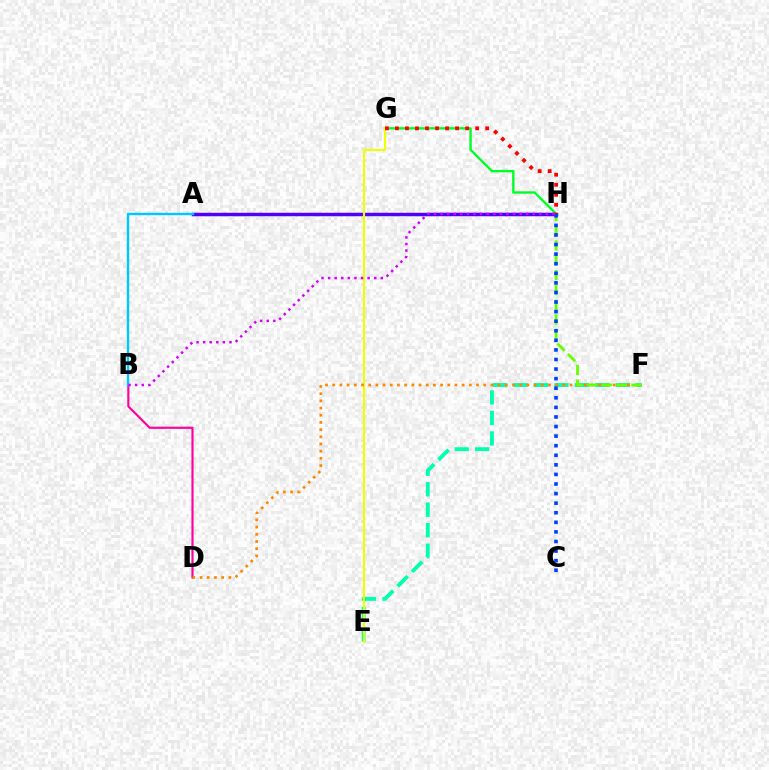{('E', 'F'): [{'color': '#00ffaf', 'line_style': 'dashed', 'thickness': 2.78}], ('G', 'H'): [{'color': '#00ff27', 'line_style': 'solid', 'thickness': 1.71}, {'color': '#ff0000', 'line_style': 'dotted', 'thickness': 2.72}], ('A', 'H'): [{'color': '#4f00ff', 'line_style': 'solid', 'thickness': 2.5}], ('B', 'D'): [{'color': '#ff00a0', 'line_style': 'solid', 'thickness': 1.55}], ('A', 'B'): [{'color': '#00c7ff', 'line_style': 'solid', 'thickness': 1.74}], ('E', 'G'): [{'color': '#eeff00', 'line_style': 'solid', 'thickness': 1.51}], ('D', 'F'): [{'color': '#ff8800', 'line_style': 'dotted', 'thickness': 1.95}], ('F', 'H'): [{'color': '#66ff00', 'line_style': 'dashed', 'thickness': 2.01}], ('C', 'H'): [{'color': '#003fff', 'line_style': 'dotted', 'thickness': 2.6}], ('B', 'H'): [{'color': '#d600ff', 'line_style': 'dotted', 'thickness': 1.79}]}